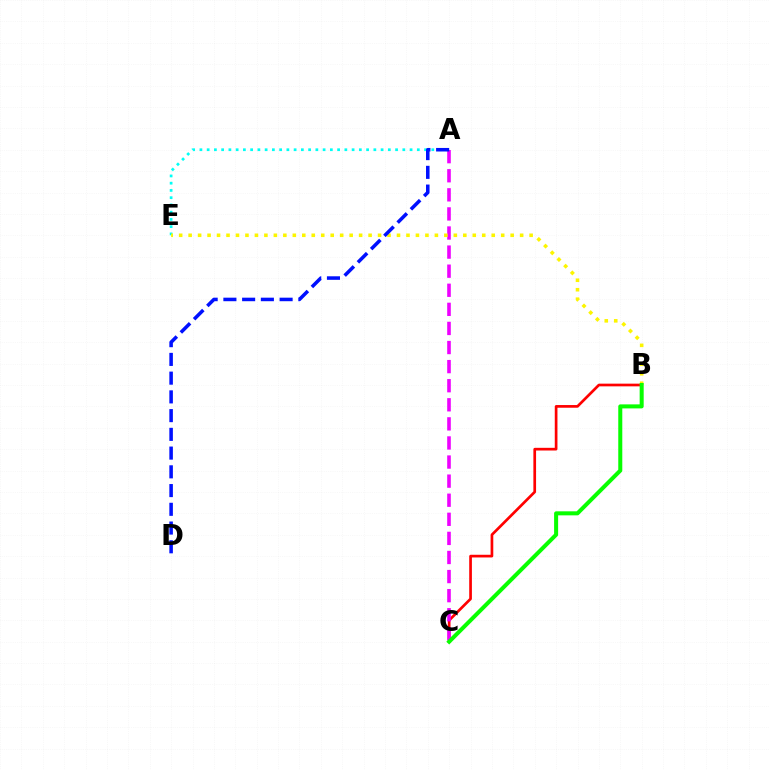{('B', 'C'): [{'color': '#ff0000', 'line_style': 'solid', 'thickness': 1.94}, {'color': '#08ff00', 'line_style': 'solid', 'thickness': 2.9}], ('A', 'E'): [{'color': '#00fff6', 'line_style': 'dotted', 'thickness': 1.97}], ('A', 'C'): [{'color': '#ee00ff', 'line_style': 'dashed', 'thickness': 2.59}], ('B', 'E'): [{'color': '#fcf500', 'line_style': 'dotted', 'thickness': 2.57}], ('A', 'D'): [{'color': '#0010ff', 'line_style': 'dashed', 'thickness': 2.55}]}